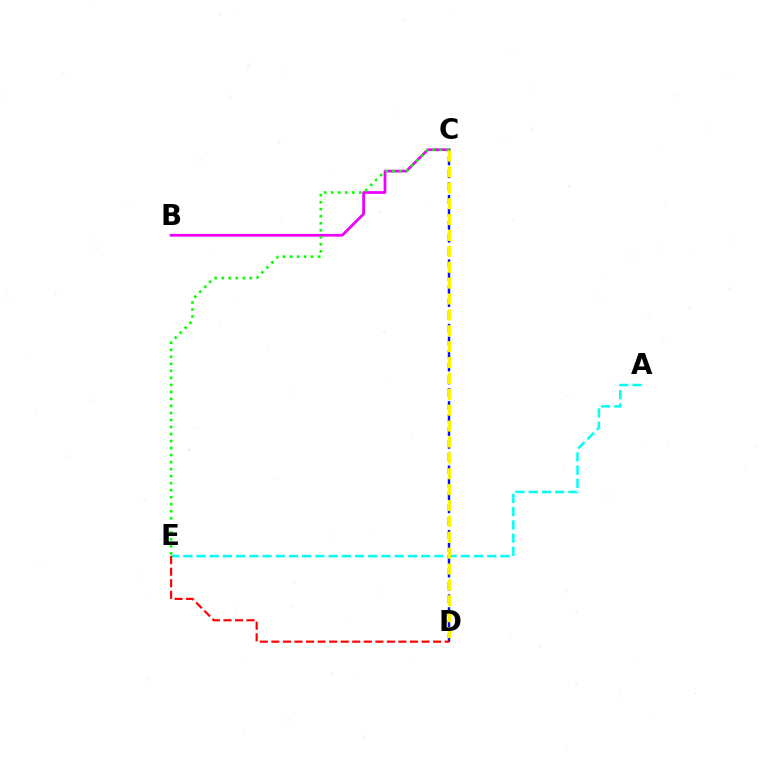{('A', 'E'): [{'color': '#00fff6', 'line_style': 'dashed', 'thickness': 1.8}], ('B', 'C'): [{'color': '#ee00ff', 'line_style': 'solid', 'thickness': 1.98}], ('C', 'D'): [{'color': '#0010ff', 'line_style': 'dashed', 'thickness': 1.75}, {'color': '#fcf500', 'line_style': 'dashed', 'thickness': 2.16}], ('C', 'E'): [{'color': '#08ff00', 'line_style': 'dotted', 'thickness': 1.91}], ('D', 'E'): [{'color': '#ff0000', 'line_style': 'dashed', 'thickness': 1.57}]}